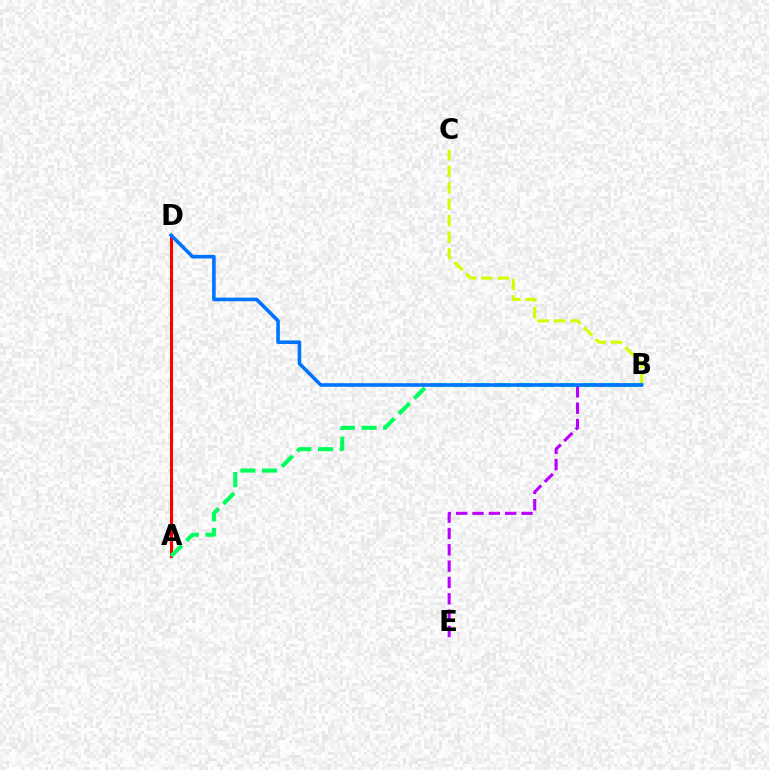{('A', 'D'): [{'color': '#ff0000', 'line_style': 'solid', 'thickness': 2.21}], ('B', 'C'): [{'color': '#d1ff00', 'line_style': 'dashed', 'thickness': 2.24}], ('B', 'E'): [{'color': '#b900ff', 'line_style': 'dashed', 'thickness': 2.22}], ('A', 'B'): [{'color': '#00ff5c', 'line_style': 'dashed', 'thickness': 2.94}], ('B', 'D'): [{'color': '#0074ff', 'line_style': 'solid', 'thickness': 2.58}]}